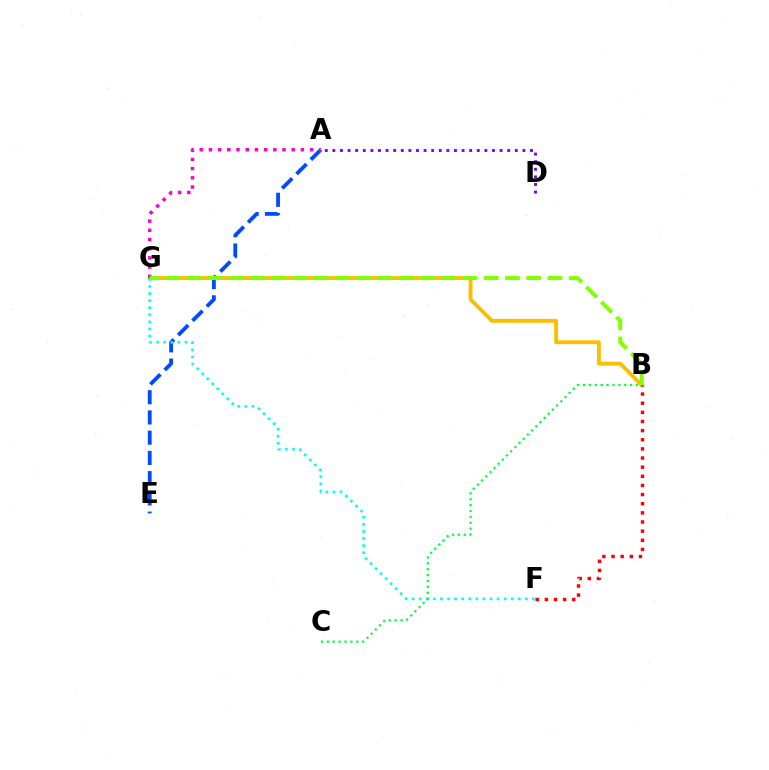{('A', 'E'): [{'color': '#004bff', 'line_style': 'dashed', 'thickness': 2.75}], ('B', 'G'): [{'color': '#ffbd00', 'line_style': 'solid', 'thickness': 2.78}, {'color': '#84ff00', 'line_style': 'dashed', 'thickness': 2.89}], ('A', 'G'): [{'color': '#ff00cf', 'line_style': 'dotted', 'thickness': 2.5}], ('F', 'G'): [{'color': '#00fff6', 'line_style': 'dotted', 'thickness': 1.92}], ('B', 'C'): [{'color': '#00ff39', 'line_style': 'dotted', 'thickness': 1.6}], ('A', 'D'): [{'color': '#7200ff', 'line_style': 'dotted', 'thickness': 2.06}], ('B', 'F'): [{'color': '#ff0000', 'line_style': 'dotted', 'thickness': 2.48}]}